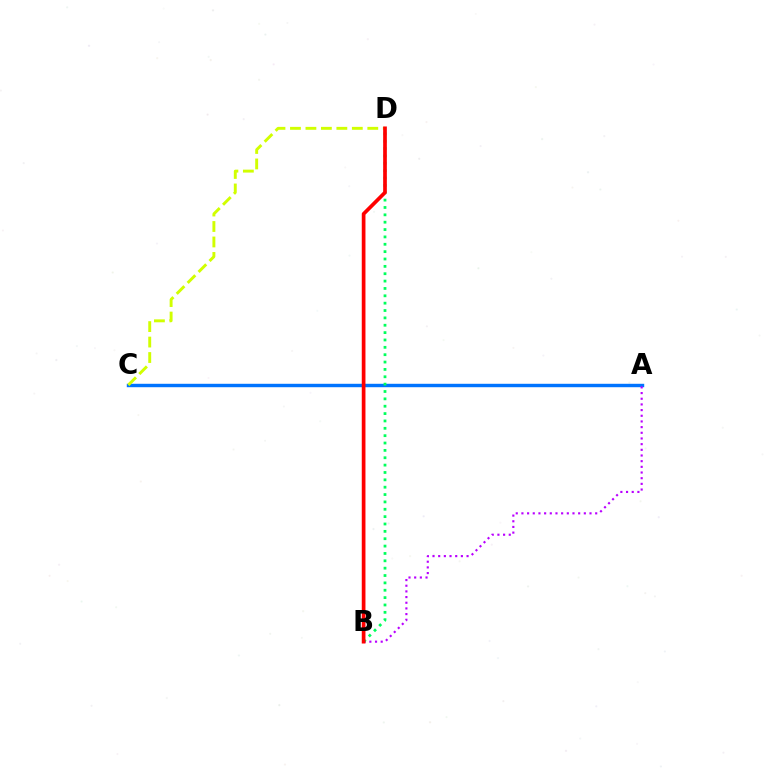{('A', 'C'): [{'color': '#0074ff', 'line_style': 'solid', 'thickness': 2.46}], ('A', 'B'): [{'color': '#b900ff', 'line_style': 'dotted', 'thickness': 1.54}], ('C', 'D'): [{'color': '#d1ff00', 'line_style': 'dashed', 'thickness': 2.1}], ('B', 'D'): [{'color': '#00ff5c', 'line_style': 'dotted', 'thickness': 2.0}, {'color': '#ff0000', 'line_style': 'solid', 'thickness': 2.66}]}